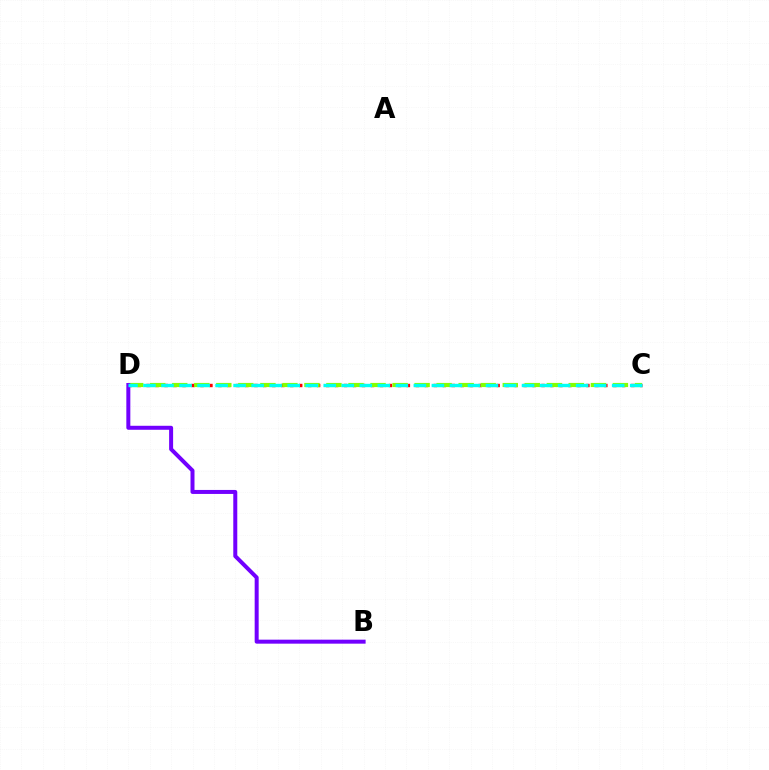{('C', 'D'): [{'color': '#ff0000', 'line_style': 'dotted', 'thickness': 2.44}, {'color': '#84ff00', 'line_style': 'dashed', 'thickness': 2.99}, {'color': '#00fff6', 'line_style': 'dashed', 'thickness': 2.45}], ('B', 'D'): [{'color': '#7200ff', 'line_style': 'solid', 'thickness': 2.88}]}